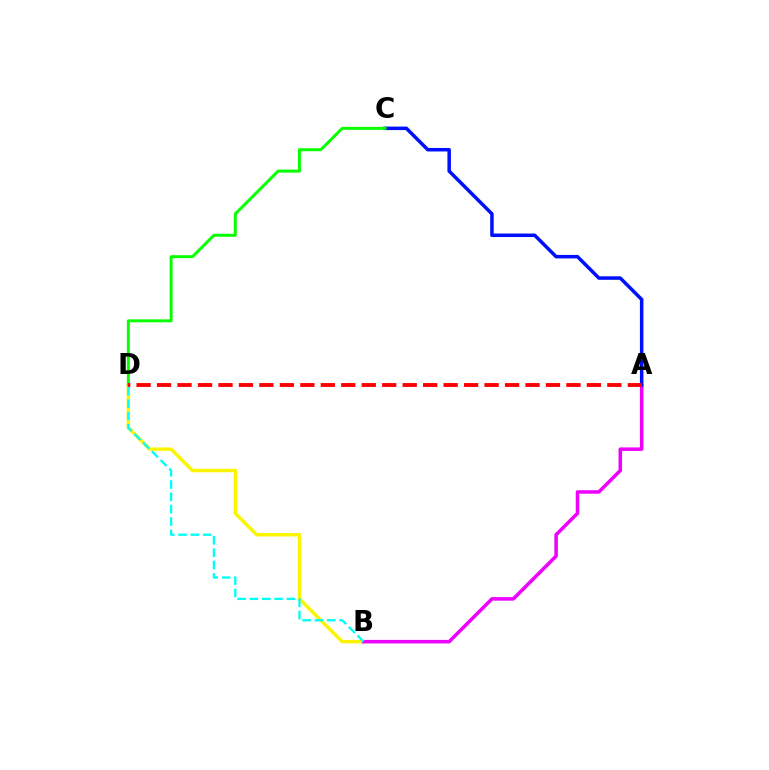{('B', 'D'): [{'color': '#fcf500', 'line_style': 'solid', 'thickness': 2.48}, {'color': '#00fff6', 'line_style': 'dashed', 'thickness': 1.67}], ('A', 'B'): [{'color': '#ee00ff', 'line_style': 'solid', 'thickness': 2.54}], ('A', 'C'): [{'color': '#0010ff', 'line_style': 'solid', 'thickness': 2.52}], ('C', 'D'): [{'color': '#08ff00', 'line_style': 'solid', 'thickness': 2.13}], ('A', 'D'): [{'color': '#ff0000', 'line_style': 'dashed', 'thickness': 2.78}]}